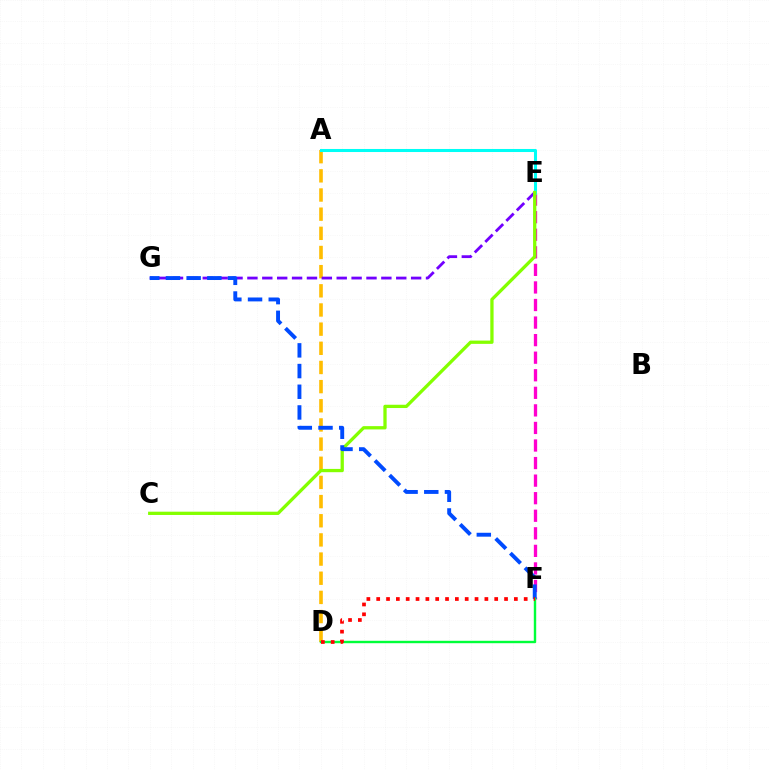{('A', 'D'): [{'color': '#ffbd00', 'line_style': 'dashed', 'thickness': 2.6}], ('E', 'G'): [{'color': '#7200ff', 'line_style': 'dashed', 'thickness': 2.02}], ('E', 'F'): [{'color': '#ff00cf', 'line_style': 'dashed', 'thickness': 2.39}], ('A', 'E'): [{'color': '#00fff6', 'line_style': 'solid', 'thickness': 2.19}], ('C', 'E'): [{'color': '#84ff00', 'line_style': 'solid', 'thickness': 2.36}], ('F', 'G'): [{'color': '#004bff', 'line_style': 'dashed', 'thickness': 2.81}], ('D', 'F'): [{'color': '#00ff39', 'line_style': 'solid', 'thickness': 1.73}, {'color': '#ff0000', 'line_style': 'dotted', 'thickness': 2.67}]}